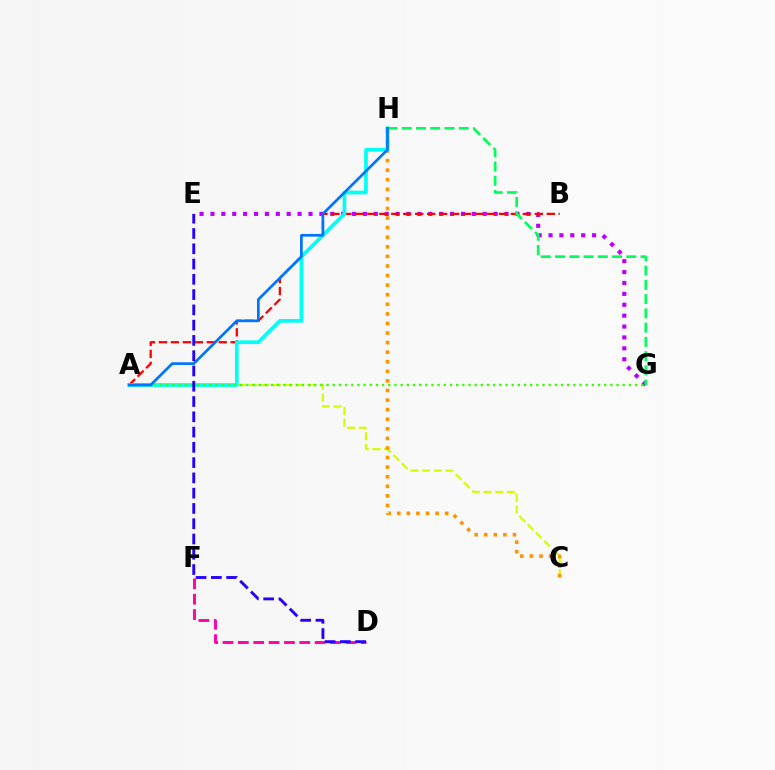{('A', 'C'): [{'color': '#d1ff00', 'line_style': 'dashed', 'thickness': 1.59}], ('E', 'G'): [{'color': '#b900ff', 'line_style': 'dotted', 'thickness': 2.96}], ('C', 'H'): [{'color': '#ff9400', 'line_style': 'dotted', 'thickness': 2.6}], ('A', 'B'): [{'color': '#ff0000', 'line_style': 'dashed', 'thickness': 1.63}], ('A', 'H'): [{'color': '#00fff6', 'line_style': 'solid', 'thickness': 2.66}, {'color': '#0074ff', 'line_style': 'solid', 'thickness': 1.94}], ('A', 'G'): [{'color': '#3dff00', 'line_style': 'dotted', 'thickness': 1.68}], ('G', 'H'): [{'color': '#00ff5c', 'line_style': 'dashed', 'thickness': 1.94}], ('D', 'F'): [{'color': '#ff00ac', 'line_style': 'dashed', 'thickness': 2.09}], ('D', 'E'): [{'color': '#2500ff', 'line_style': 'dashed', 'thickness': 2.08}]}